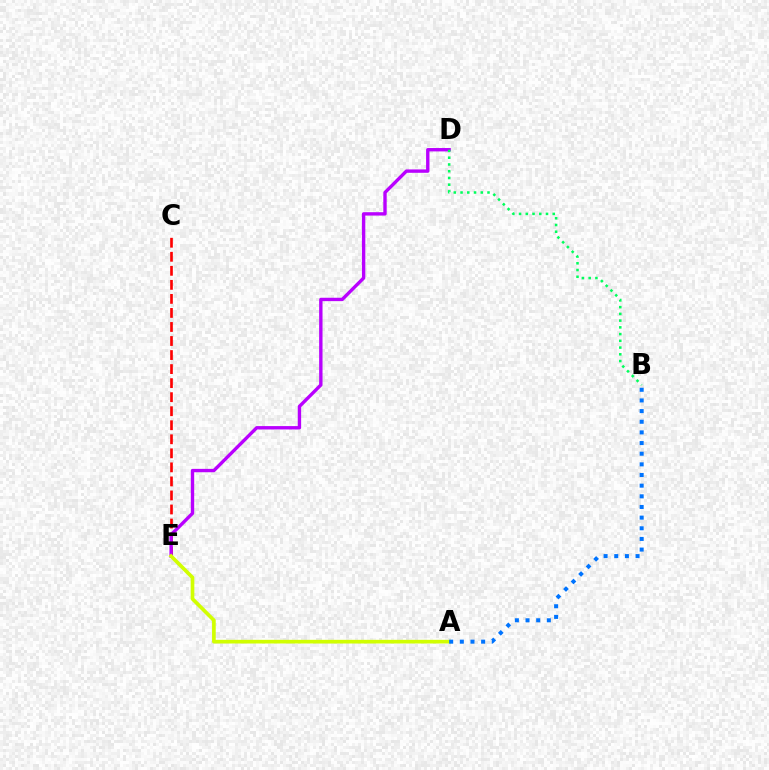{('C', 'E'): [{'color': '#ff0000', 'line_style': 'dashed', 'thickness': 1.91}], ('D', 'E'): [{'color': '#b900ff', 'line_style': 'solid', 'thickness': 2.43}], ('B', 'D'): [{'color': '#00ff5c', 'line_style': 'dotted', 'thickness': 1.83}], ('A', 'E'): [{'color': '#d1ff00', 'line_style': 'solid', 'thickness': 2.64}], ('A', 'B'): [{'color': '#0074ff', 'line_style': 'dotted', 'thickness': 2.89}]}